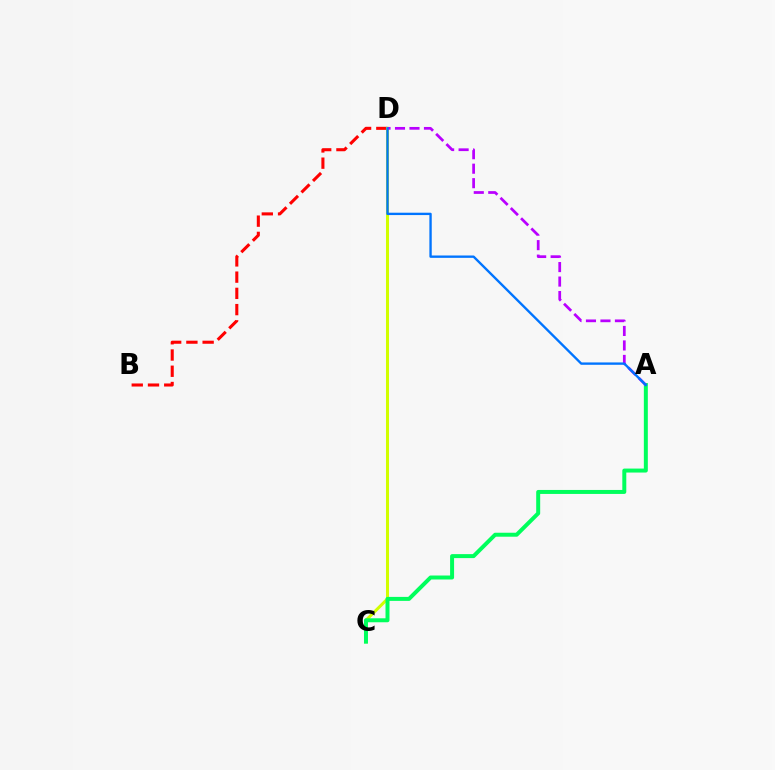{('B', 'D'): [{'color': '#ff0000', 'line_style': 'dashed', 'thickness': 2.21}], ('C', 'D'): [{'color': '#d1ff00', 'line_style': 'solid', 'thickness': 2.18}], ('A', 'C'): [{'color': '#00ff5c', 'line_style': 'solid', 'thickness': 2.86}], ('A', 'D'): [{'color': '#b900ff', 'line_style': 'dashed', 'thickness': 1.97}, {'color': '#0074ff', 'line_style': 'solid', 'thickness': 1.7}]}